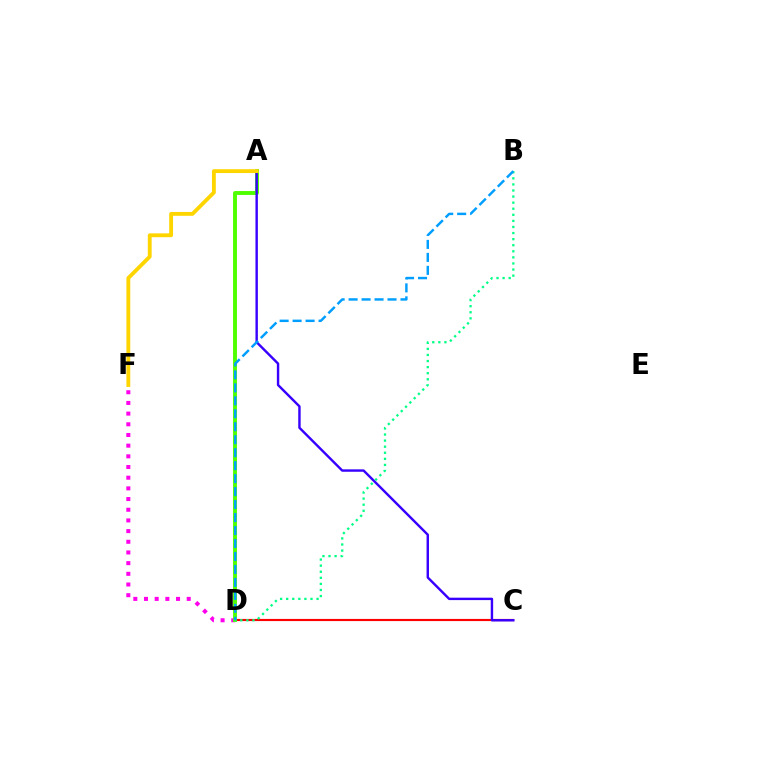{('C', 'D'): [{'color': '#ff0000', 'line_style': 'solid', 'thickness': 1.56}], ('D', 'F'): [{'color': '#ff00ed', 'line_style': 'dotted', 'thickness': 2.9}], ('A', 'D'): [{'color': '#4fff00', 'line_style': 'solid', 'thickness': 2.81}], ('A', 'C'): [{'color': '#3700ff', 'line_style': 'solid', 'thickness': 1.74}], ('A', 'F'): [{'color': '#ffd500', 'line_style': 'solid', 'thickness': 2.76}], ('B', 'D'): [{'color': '#00ff86', 'line_style': 'dotted', 'thickness': 1.65}, {'color': '#009eff', 'line_style': 'dashed', 'thickness': 1.76}]}